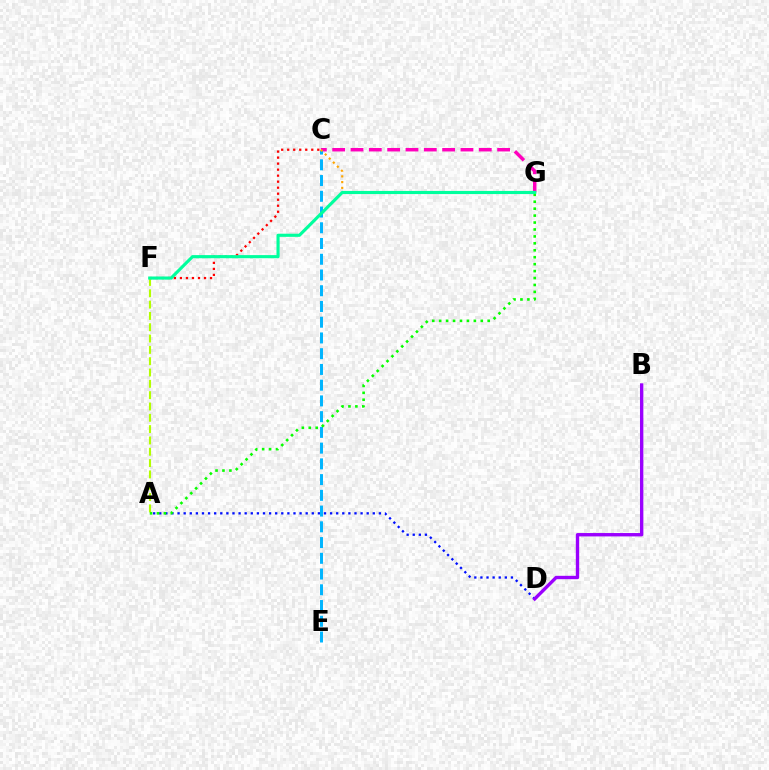{('C', 'F'): [{'color': '#ff0000', 'line_style': 'dotted', 'thickness': 1.63}], ('A', 'D'): [{'color': '#0010ff', 'line_style': 'dotted', 'thickness': 1.66}], ('C', 'G'): [{'color': '#ff00bd', 'line_style': 'dashed', 'thickness': 2.49}, {'color': '#ffa500', 'line_style': 'dotted', 'thickness': 1.56}], ('A', 'F'): [{'color': '#b3ff00', 'line_style': 'dashed', 'thickness': 1.54}], ('C', 'E'): [{'color': '#00b5ff', 'line_style': 'dashed', 'thickness': 2.14}], ('A', 'G'): [{'color': '#08ff00', 'line_style': 'dotted', 'thickness': 1.88}], ('F', 'G'): [{'color': '#00ff9d', 'line_style': 'solid', 'thickness': 2.25}], ('B', 'D'): [{'color': '#9b00ff', 'line_style': 'solid', 'thickness': 2.42}]}